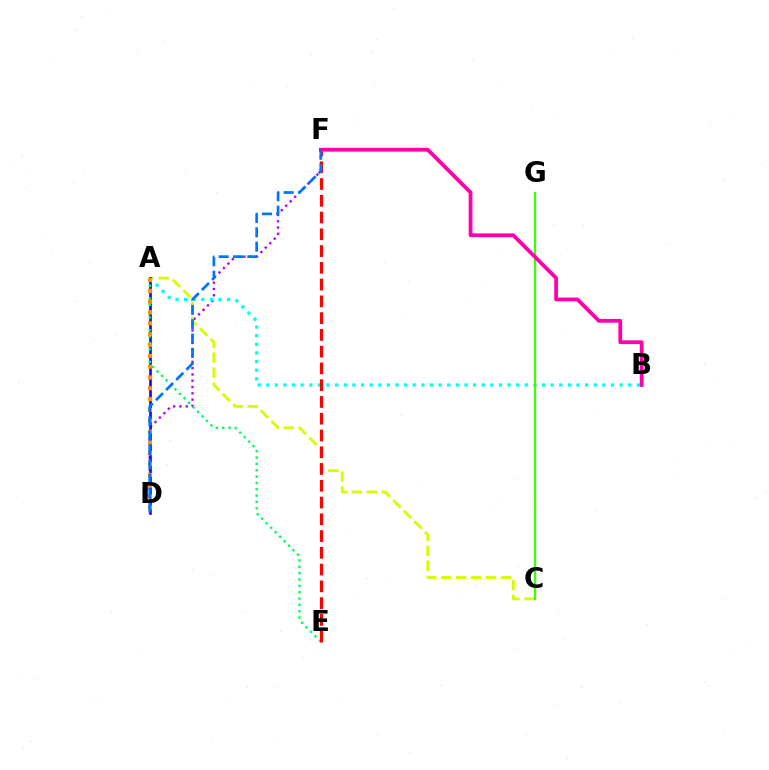{('D', 'F'): [{'color': '#b900ff', 'line_style': 'dotted', 'thickness': 1.71}, {'color': '#0074ff', 'line_style': 'dashed', 'thickness': 1.95}], ('A', 'B'): [{'color': '#00fff6', 'line_style': 'dotted', 'thickness': 2.34}], ('A', 'C'): [{'color': '#d1ff00', 'line_style': 'dashed', 'thickness': 2.03}], ('C', 'G'): [{'color': '#3dff00', 'line_style': 'solid', 'thickness': 1.67}], ('A', 'D'): [{'color': '#2500ff', 'line_style': 'solid', 'thickness': 1.92}, {'color': '#ff9400', 'line_style': 'dotted', 'thickness': 2.94}], ('A', 'E'): [{'color': '#00ff5c', 'line_style': 'dotted', 'thickness': 1.73}], ('E', 'F'): [{'color': '#ff0000', 'line_style': 'dashed', 'thickness': 2.28}], ('B', 'F'): [{'color': '#ff00ac', 'line_style': 'solid', 'thickness': 2.73}]}